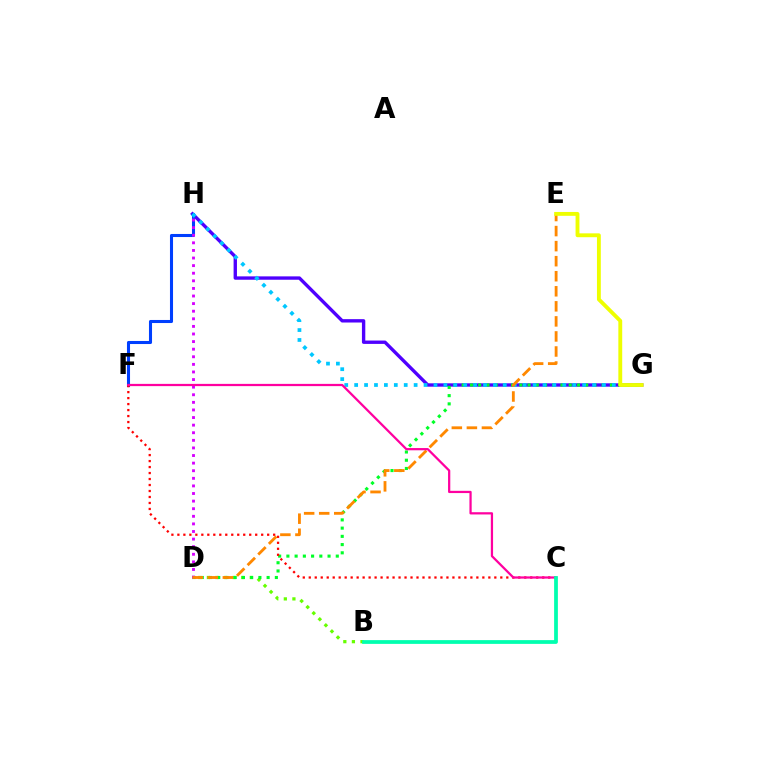{('G', 'H'): [{'color': '#4f00ff', 'line_style': 'solid', 'thickness': 2.42}, {'color': '#00c7ff', 'line_style': 'dotted', 'thickness': 2.69}], ('F', 'H'): [{'color': '#003fff', 'line_style': 'solid', 'thickness': 2.21}], ('B', 'D'): [{'color': '#66ff00', 'line_style': 'dotted', 'thickness': 2.33}], ('D', 'G'): [{'color': '#00ff27', 'line_style': 'dotted', 'thickness': 2.24}], ('D', 'H'): [{'color': '#d600ff', 'line_style': 'dotted', 'thickness': 2.06}], ('D', 'E'): [{'color': '#ff8800', 'line_style': 'dashed', 'thickness': 2.04}], ('C', 'F'): [{'color': '#ff0000', 'line_style': 'dotted', 'thickness': 1.63}, {'color': '#ff00a0', 'line_style': 'solid', 'thickness': 1.61}], ('B', 'C'): [{'color': '#00ffaf', 'line_style': 'solid', 'thickness': 2.71}], ('E', 'G'): [{'color': '#eeff00', 'line_style': 'solid', 'thickness': 2.78}]}